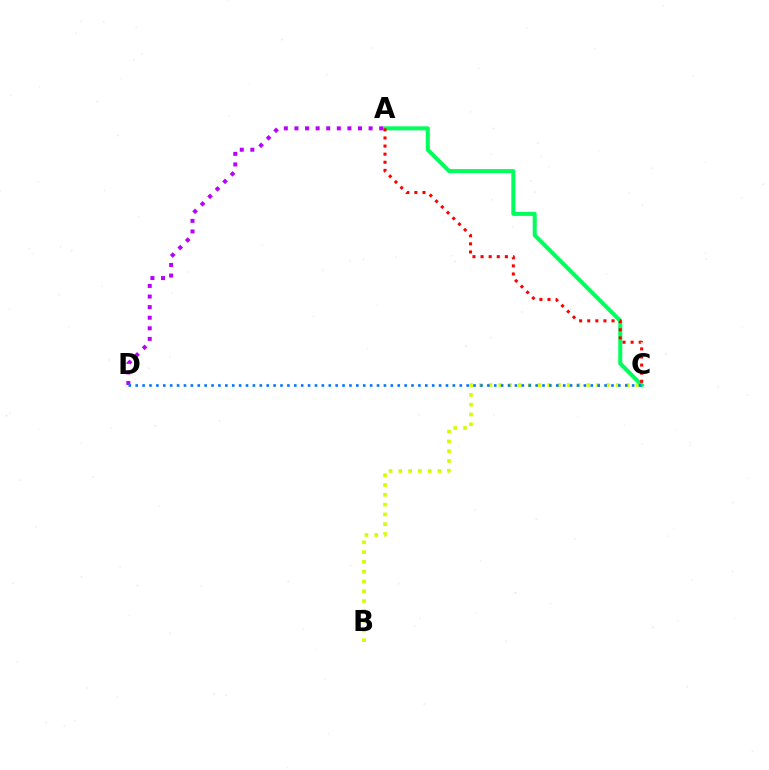{('A', 'D'): [{'color': '#b900ff', 'line_style': 'dotted', 'thickness': 2.88}], ('B', 'C'): [{'color': '#d1ff00', 'line_style': 'dotted', 'thickness': 2.66}], ('A', 'C'): [{'color': '#00ff5c', 'line_style': 'solid', 'thickness': 2.9}, {'color': '#ff0000', 'line_style': 'dotted', 'thickness': 2.2}], ('C', 'D'): [{'color': '#0074ff', 'line_style': 'dotted', 'thickness': 1.87}]}